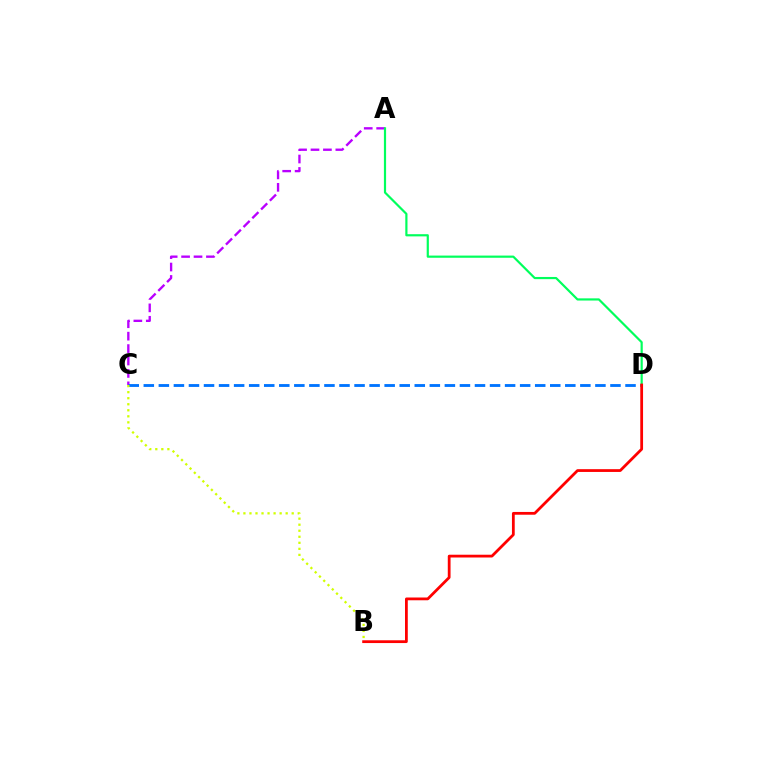{('A', 'C'): [{'color': '#b900ff', 'line_style': 'dashed', 'thickness': 1.69}], ('C', 'D'): [{'color': '#0074ff', 'line_style': 'dashed', 'thickness': 2.05}], ('A', 'D'): [{'color': '#00ff5c', 'line_style': 'solid', 'thickness': 1.58}], ('B', 'C'): [{'color': '#d1ff00', 'line_style': 'dotted', 'thickness': 1.64}], ('B', 'D'): [{'color': '#ff0000', 'line_style': 'solid', 'thickness': 2.0}]}